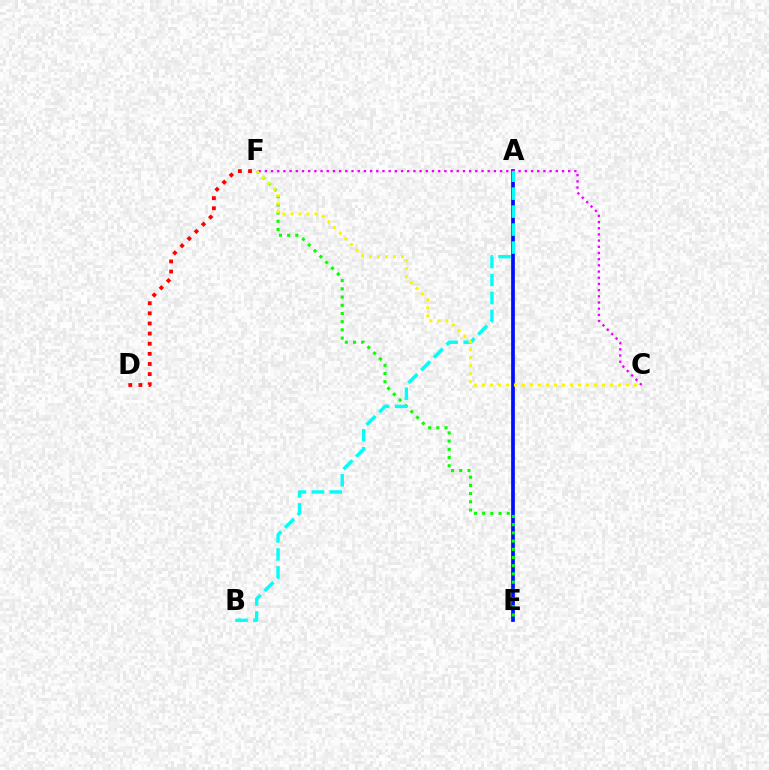{('D', 'F'): [{'color': '#ff0000', 'line_style': 'dotted', 'thickness': 2.75}], ('A', 'E'): [{'color': '#0010ff', 'line_style': 'solid', 'thickness': 2.68}], ('E', 'F'): [{'color': '#08ff00', 'line_style': 'dotted', 'thickness': 2.23}], ('C', 'F'): [{'color': '#ee00ff', 'line_style': 'dotted', 'thickness': 1.68}, {'color': '#fcf500', 'line_style': 'dotted', 'thickness': 2.18}], ('A', 'B'): [{'color': '#00fff6', 'line_style': 'dashed', 'thickness': 2.44}]}